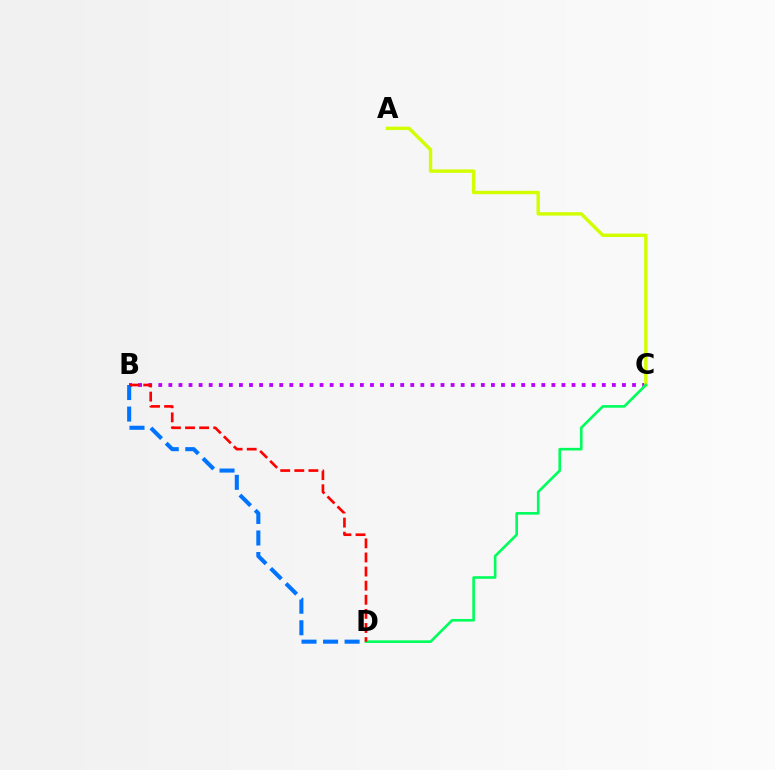{('B', 'C'): [{'color': '#b900ff', 'line_style': 'dotted', 'thickness': 2.74}], ('A', 'C'): [{'color': '#d1ff00', 'line_style': 'solid', 'thickness': 2.45}], ('B', 'D'): [{'color': '#0074ff', 'line_style': 'dashed', 'thickness': 2.93}, {'color': '#ff0000', 'line_style': 'dashed', 'thickness': 1.92}], ('C', 'D'): [{'color': '#00ff5c', 'line_style': 'solid', 'thickness': 1.89}]}